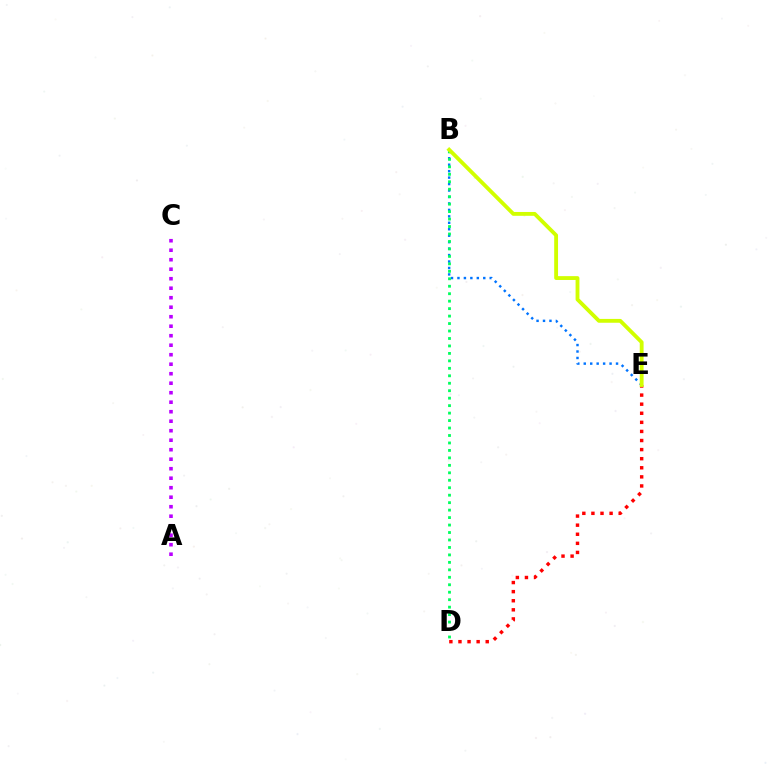{('A', 'C'): [{'color': '#b900ff', 'line_style': 'dotted', 'thickness': 2.58}], ('D', 'E'): [{'color': '#ff0000', 'line_style': 'dotted', 'thickness': 2.47}], ('B', 'E'): [{'color': '#0074ff', 'line_style': 'dotted', 'thickness': 1.75}, {'color': '#d1ff00', 'line_style': 'solid', 'thickness': 2.76}], ('B', 'D'): [{'color': '#00ff5c', 'line_style': 'dotted', 'thickness': 2.03}]}